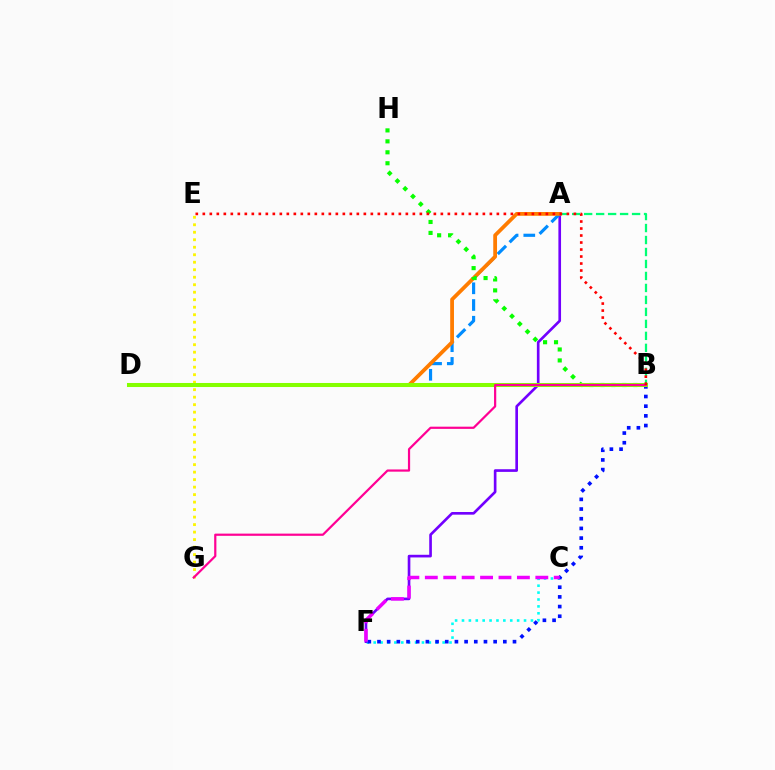{('E', 'G'): [{'color': '#fcf500', 'line_style': 'dotted', 'thickness': 2.04}], ('C', 'F'): [{'color': '#00fff6', 'line_style': 'dotted', 'thickness': 1.87}, {'color': '#ee00ff', 'line_style': 'dashed', 'thickness': 2.5}], ('A', 'F'): [{'color': '#7200ff', 'line_style': 'solid', 'thickness': 1.91}], ('A', 'D'): [{'color': '#008cff', 'line_style': 'dashed', 'thickness': 2.27}, {'color': '#ff7c00', 'line_style': 'solid', 'thickness': 2.72}], ('B', 'F'): [{'color': '#0010ff', 'line_style': 'dotted', 'thickness': 2.63}], ('B', 'H'): [{'color': '#08ff00', 'line_style': 'dotted', 'thickness': 2.97}], ('B', 'D'): [{'color': '#84ff00', 'line_style': 'solid', 'thickness': 2.91}], ('A', 'B'): [{'color': '#00ff74', 'line_style': 'dashed', 'thickness': 1.63}], ('B', 'G'): [{'color': '#ff0094', 'line_style': 'solid', 'thickness': 1.59}], ('B', 'E'): [{'color': '#ff0000', 'line_style': 'dotted', 'thickness': 1.9}]}